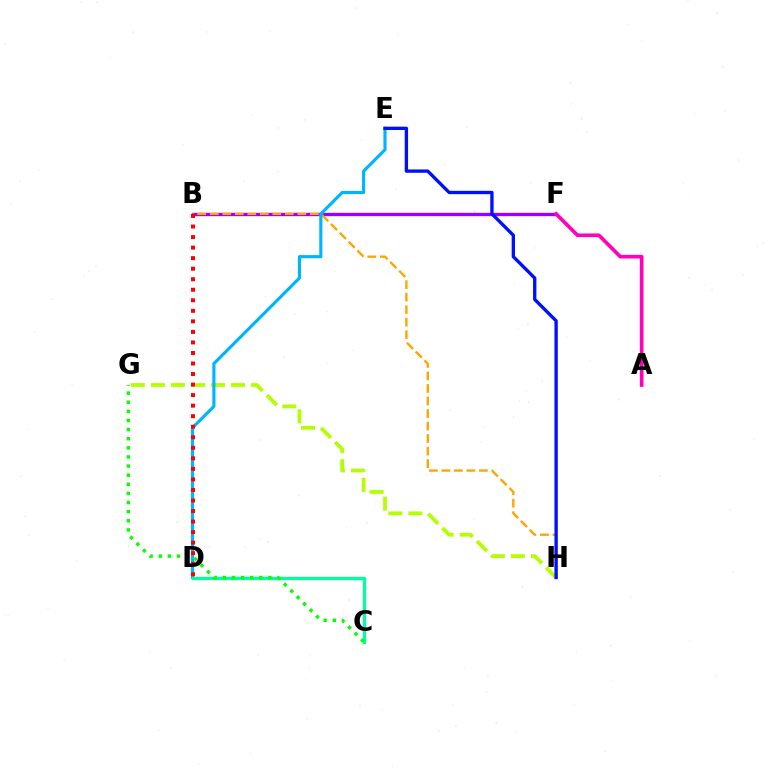{('B', 'F'): [{'color': '#9b00ff', 'line_style': 'solid', 'thickness': 2.41}], ('G', 'H'): [{'color': '#b3ff00', 'line_style': 'dashed', 'thickness': 2.72}], ('B', 'H'): [{'color': '#ffa500', 'line_style': 'dashed', 'thickness': 1.7}], ('D', 'E'): [{'color': '#00b5ff', 'line_style': 'solid', 'thickness': 2.26}], ('E', 'H'): [{'color': '#0010ff', 'line_style': 'solid', 'thickness': 2.4}], ('C', 'D'): [{'color': '#00ff9d', 'line_style': 'solid', 'thickness': 2.36}], ('C', 'G'): [{'color': '#08ff00', 'line_style': 'dotted', 'thickness': 2.48}], ('B', 'D'): [{'color': '#ff0000', 'line_style': 'dotted', 'thickness': 2.86}], ('A', 'F'): [{'color': '#ff00bd', 'line_style': 'solid', 'thickness': 2.64}]}